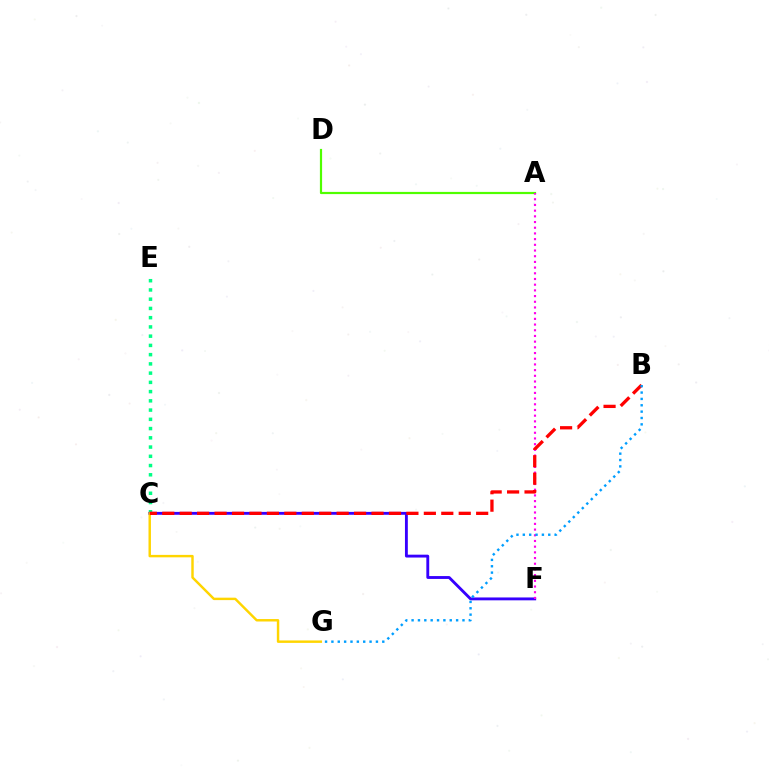{('C', 'E'): [{'color': '#00ff86', 'line_style': 'dotted', 'thickness': 2.51}], ('C', 'F'): [{'color': '#3700ff', 'line_style': 'solid', 'thickness': 2.06}], ('A', 'D'): [{'color': '#4fff00', 'line_style': 'solid', 'thickness': 1.58}], ('C', 'G'): [{'color': '#ffd500', 'line_style': 'solid', 'thickness': 1.76}], ('A', 'F'): [{'color': '#ff00ed', 'line_style': 'dotted', 'thickness': 1.55}], ('B', 'C'): [{'color': '#ff0000', 'line_style': 'dashed', 'thickness': 2.37}], ('B', 'G'): [{'color': '#009eff', 'line_style': 'dotted', 'thickness': 1.73}]}